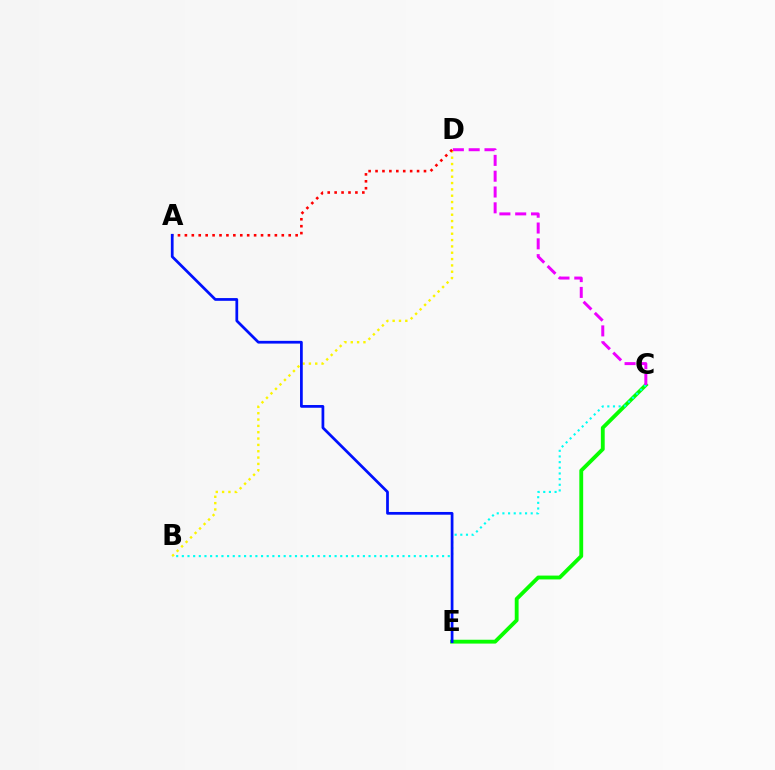{('C', 'E'): [{'color': '#08ff00', 'line_style': 'solid', 'thickness': 2.77}], ('B', 'C'): [{'color': '#00fff6', 'line_style': 'dotted', 'thickness': 1.54}], ('B', 'D'): [{'color': '#fcf500', 'line_style': 'dotted', 'thickness': 1.72}], ('C', 'D'): [{'color': '#ee00ff', 'line_style': 'dashed', 'thickness': 2.15}], ('A', 'D'): [{'color': '#ff0000', 'line_style': 'dotted', 'thickness': 1.88}], ('A', 'E'): [{'color': '#0010ff', 'line_style': 'solid', 'thickness': 1.97}]}